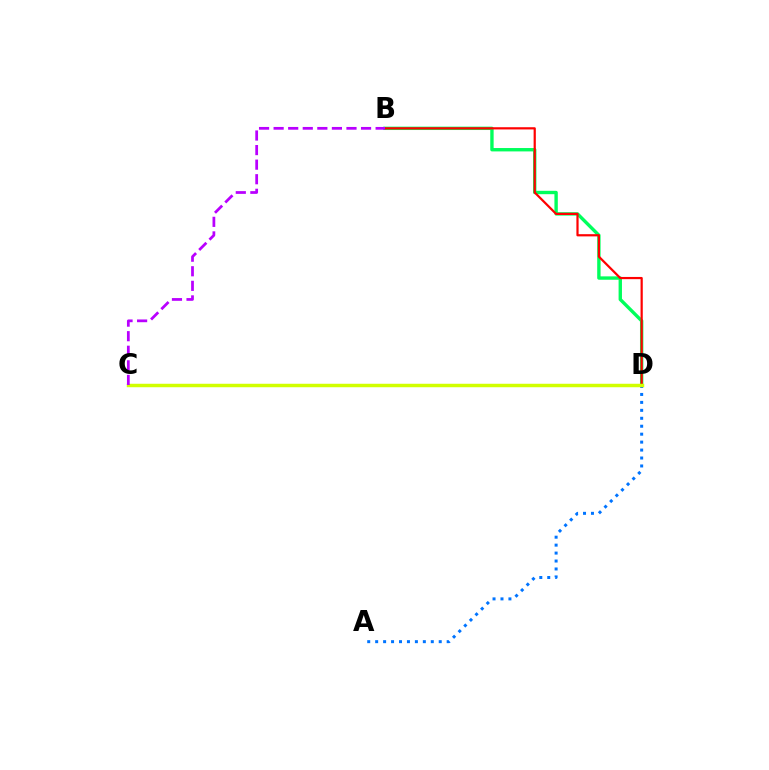{('A', 'D'): [{'color': '#0074ff', 'line_style': 'dotted', 'thickness': 2.16}], ('B', 'D'): [{'color': '#00ff5c', 'line_style': 'solid', 'thickness': 2.43}, {'color': '#ff0000', 'line_style': 'solid', 'thickness': 1.59}], ('C', 'D'): [{'color': '#d1ff00', 'line_style': 'solid', 'thickness': 2.51}], ('B', 'C'): [{'color': '#b900ff', 'line_style': 'dashed', 'thickness': 1.98}]}